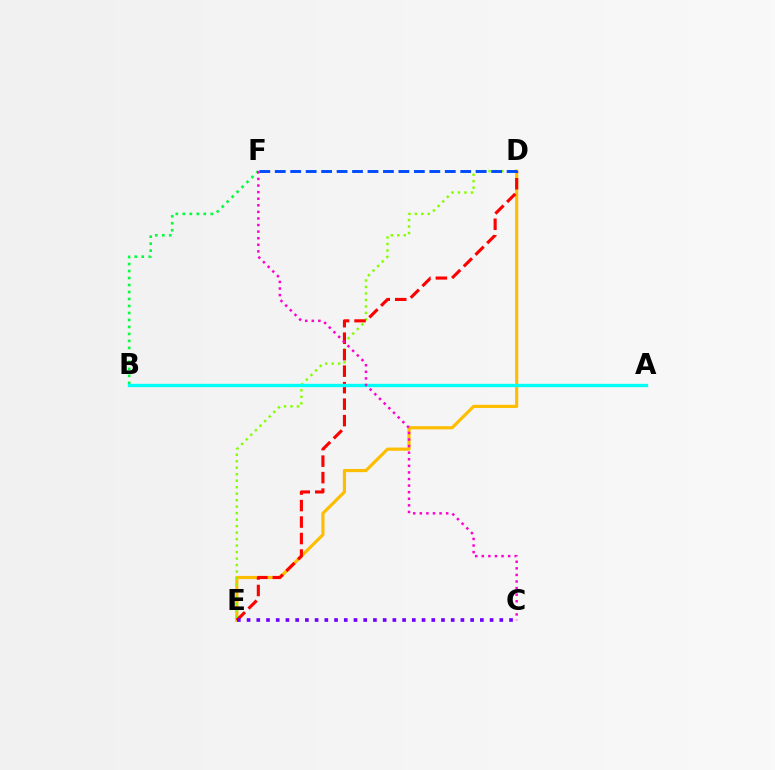{('D', 'E'): [{'color': '#ffbd00', 'line_style': 'solid', 'thickness': 2.28}, {'color': '#84ff00', 'line_style': 'dotted', 'thickness': 1.76}, {'color': '#ff0000', 'line_style': 'dashed', 'thickness': 2.24}], ('B', 'F'): [{'color': '#00ff39', 'line_style': 'dotted', 'thickness': 1.9}], ('A', 'B'): [{'color': '#00fff6', 'line_style': 'solid', 'thickness': 2.41}], ('C', 'F'): [{'color': '#ff00cf', 'line_style': 'dotted', 'thickness': 1.79}], ('D', 'F'): [{'color': '#004bff', 'line_style': 'dashed', 'thickness': 2.1}], ('C', 'E'): [{'color': '#7200ff', 'line_style': 'dotted', 'thickness': 2.64}]}